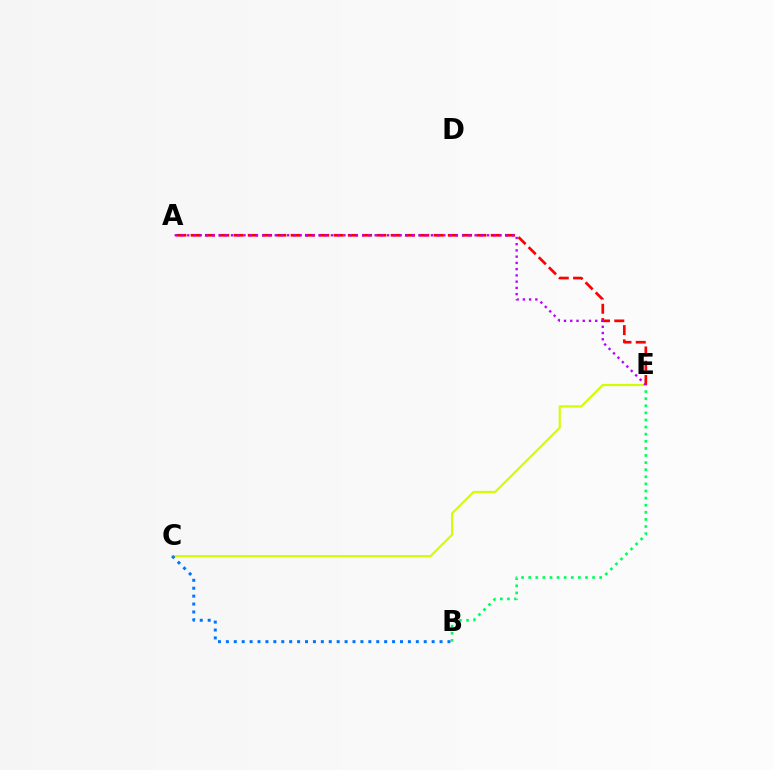{('B', 'E'): [{'color': '#00ff5c', 'line_style': 'dotted', 'thickness': 1.93}], ('C', 'E'): [{'color': '#d1ff00', 'line_style': 'solid', 'thickness': 1.56}], ('B', 'C'): [{'color': '#0074ff', 'line_style': 'dotted', 'thickness': 2.15}], ('A', 'E'): [{'color': '#ff0000', 'line_style': 'dashed', 'thickness': 1.94}, {'color': '#b900ff', 'line_style': 'dotted', 'thickness': 1.7}]}